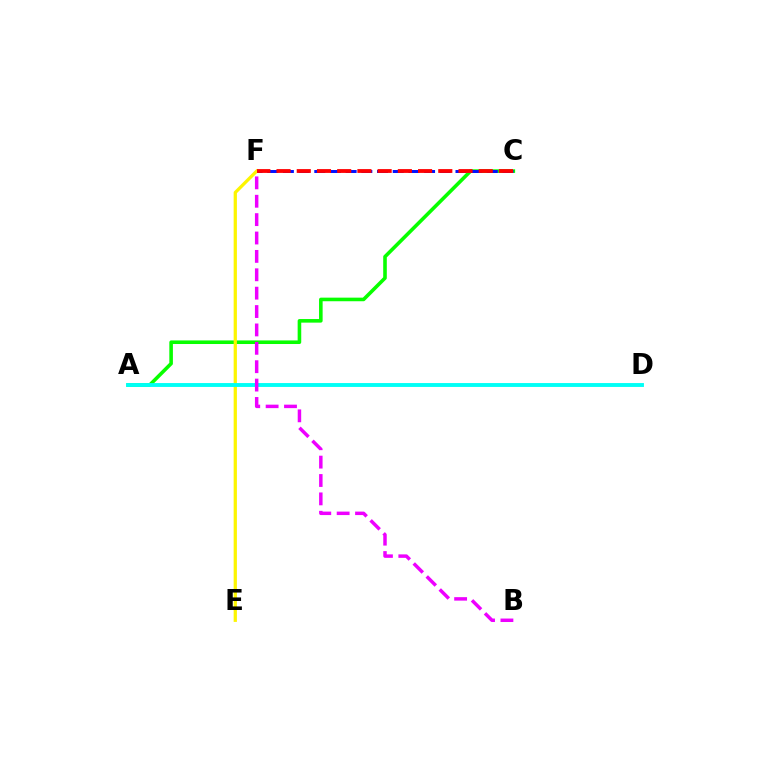{('A', 'C'): [{'color': '#08ff00', 'line_style': 'solid', 'thickness': 2.58}], ('E', 'F'): [{'color': '#fcf500', 'line_style': 'solid', 'thickness': 2.34}], ('C', 'F'): [{'color': '#0010ff', 'line_style': 'dashed', 'thickness': 2.13}, {'color': '#ff0000', 'line_style': 'dashed', 'thickness': 2.75}], ('A', 'D'): [{'color': '#00fff6', 'line_style': 'solid', 'thickness': 2.8}], ('B', 'F'): [{'color': '#ee00ff', 'line_style': 'dashed', 'thickness': 2.5}]}